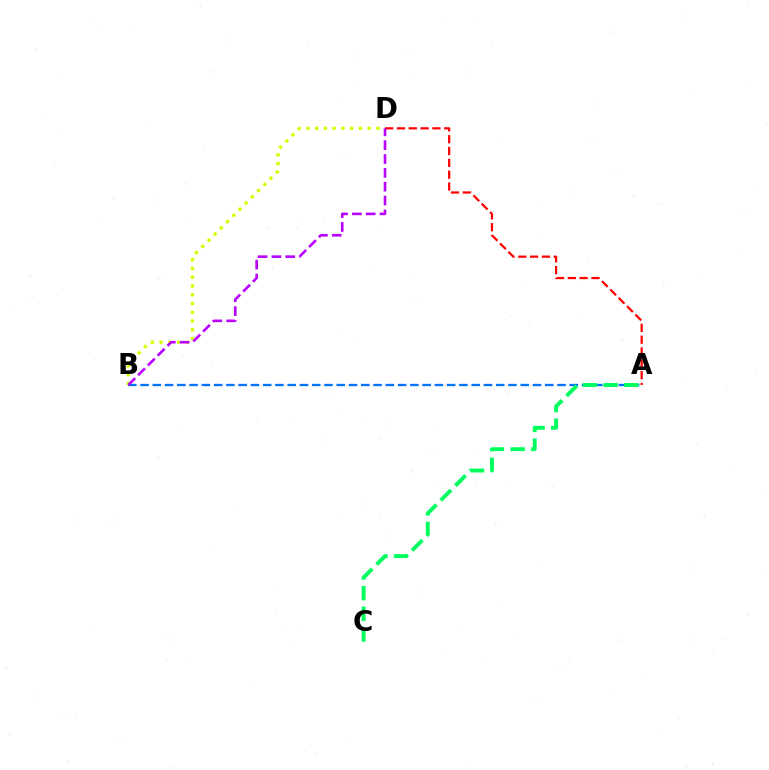{('A', 'D'): [{'color': '#ff0000', 'line_style': 'dashed', 'thickness': 1.61}], ('A', 'B'): [{'color': '#0074ff', 'line_style': 'dashed', 'thickness': 1.67}], ('B', 'D'): [{'color': '#d1ff00', 'line_style': 'dotted', 'thickness': 2.38}, {'color': '#b900ff', 'line_style': 'dashed', 'thickness': 1.88}], ('A', 'C'): [{'color': '#00ff5c', 'line_style': 'dashed', 'thickness': 2.81}]}